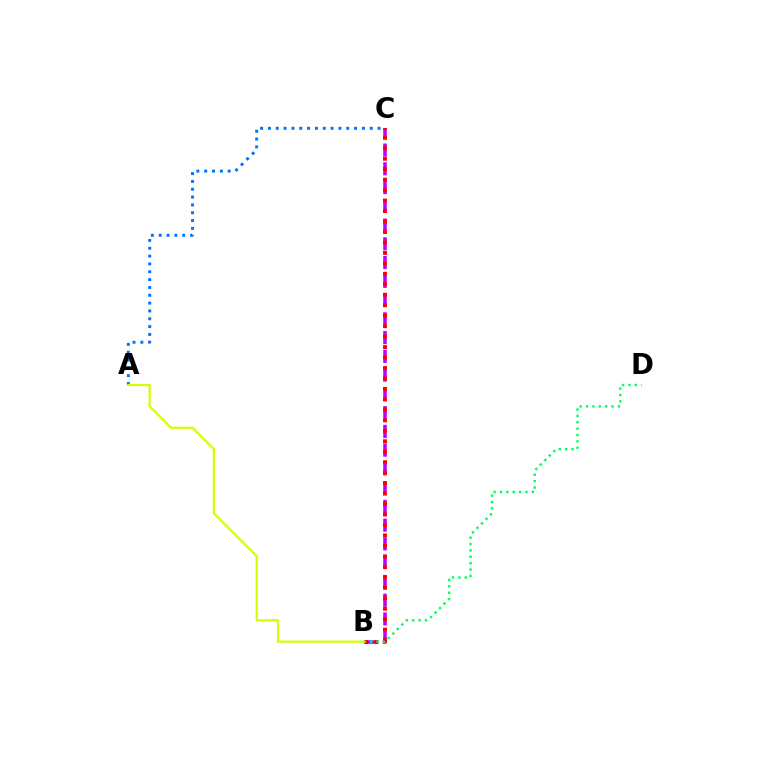{('B', 'C'): [{'color': '#b900ff', 'line_style': 'dashed', 'thickness': 2.55}, {'color': '#ff0000', 'line_style': 'dotted', 'thickness': 2.84}], ('B', 'D'): [{'color': '#00ff5c', 'line_style': 'dotted', 'thickness': 1.73}], ('A', 'C'): [{'color': '#0074ff', 'line_style': 'dotted', 'thickness': 2.13}], ('A', 'B'): [{'color': '#d1ff00', 'line_style': 'solid', 'thickness': 1.58}]}